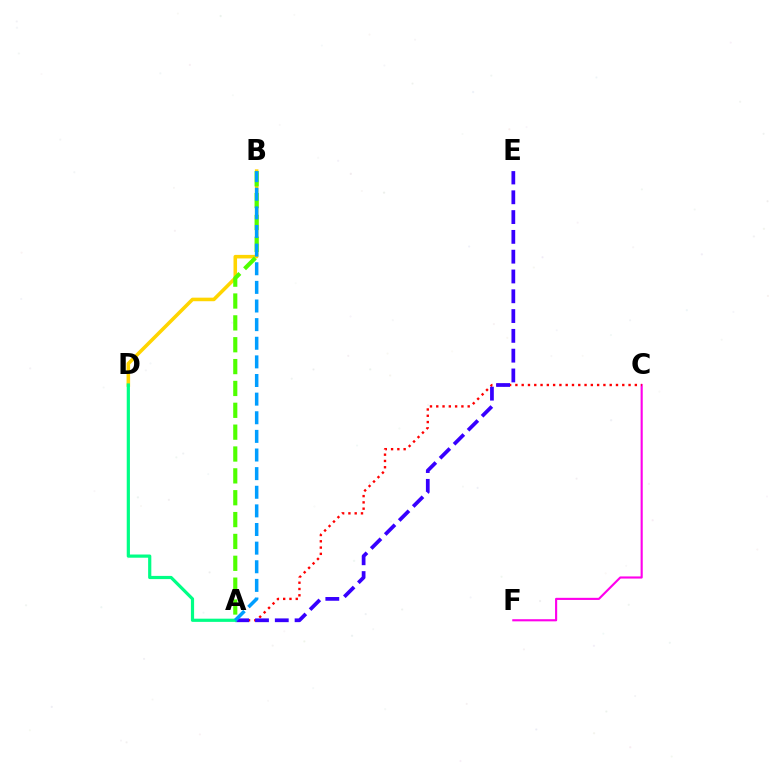{('B', 'D'): [{'color': '#ffd500', 'line_style': 'solid', 'thickness': 2.56}], ('C', 'F'): [{'color': '#ff00ed', 'line_style': 'solid', 'thickness': 1.54}], ('A', 'C'): [{'color': '#ff0000', 'line_style': 'dotted', 'thickness': 1.71}], ('A', 'E'): [{'color': '#3700ff', 'line_style': 'dashed', 'thickness': 2.69}], ('A', 'D'): [{'color': '#00ff86', 'line_style': 'solid', 'thickness': 2.3}], ('A', 'B'): [{'color': '#4fff00', 'line_style': 'dashed', 'thickness': 2.97}, {'color': '#009eff', 'line_style': 'dashed', 'thickness': 2.53}]}